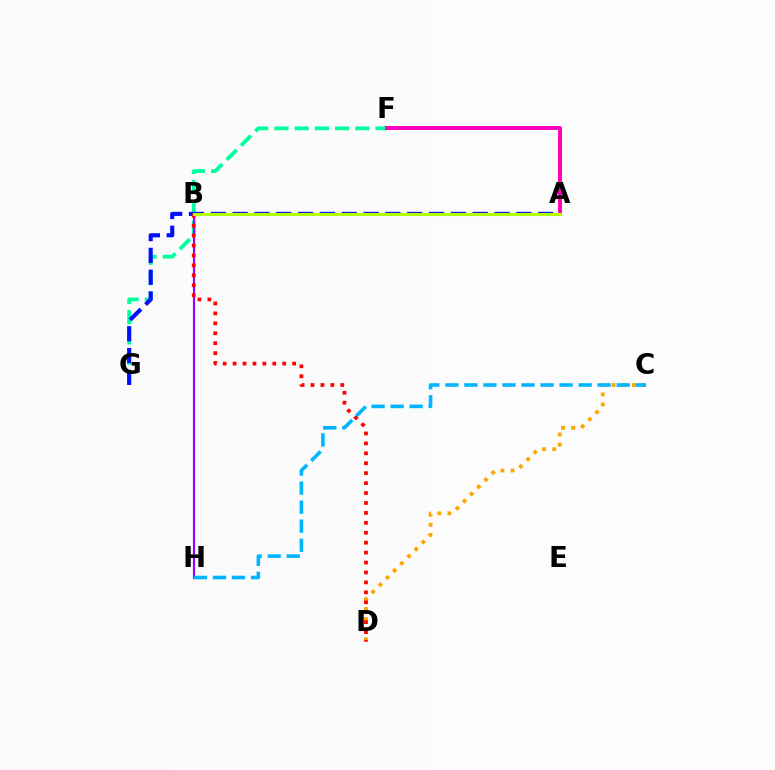{('F', 'G'): [{'color': '#00ff9d', 'line_style': 'dashed', 'thickness': 2.75}], ('A', 'G'): [{'color': '#0010ff', 'line_style': 'dashed', 'thickness': 2.96}], ('C', 'D'): [{'color': '#ffa500', 'line_style': 'dotted', 'thickness': 2.74}], ('B', 'H'): [{'color': '#9b00ff', 'line_style': 'solid', 'thickness': 1.54}], ('A', 'F'): [{'color': '#ff00bd', 'line_style': 'solid', 'thickness': 2.84}], ('B', 'D'): [{'color': '#ff0000', 'line_style': 'dotted', 'thickness': 2.7}], ('C', 'H'): [{'color': '#00b5ff', 'line_style': 'dashed', 'thickness': 2.59}], ('A', 'B'): [{'color': '#08ff00', 'line_style': 'dashed', 'thickness': 1.88}, {'color': '#b3ff00', 'line_style': 'solid', 'thickness': 2.25}]}